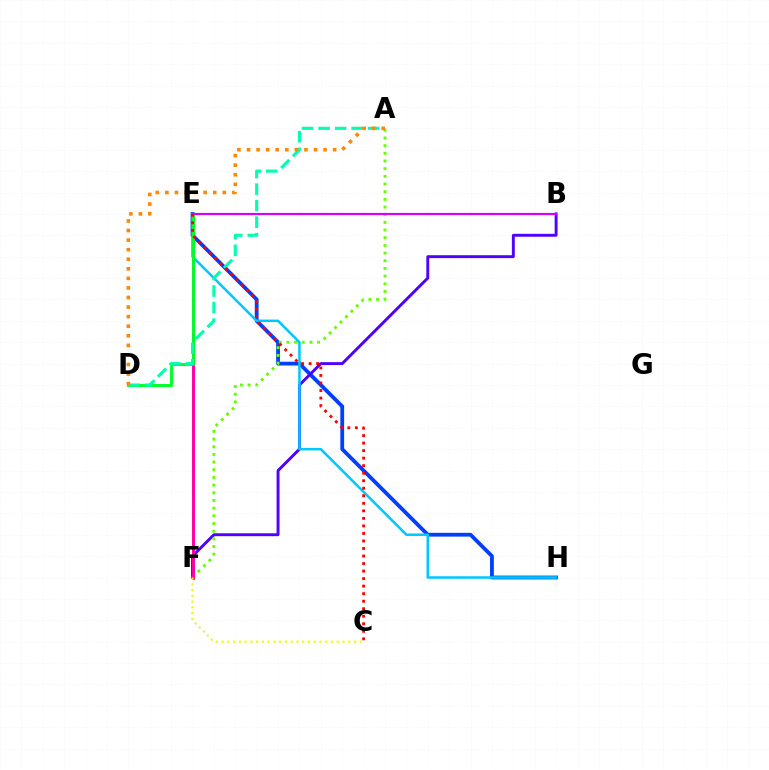{('E', 'H'): [{'color': '#003fff', 'line_style': 'solid', 'thickness': 2.73}, {'color': '#00c7ff', 'line_style': 'solid', 'thickness': 1.81}], ('B', 'F'): [{'color': '#4f00ff', 'line_style': 'solid', 'thickness': 2.1}], ('A', 'F'): [{'color': '#66ff00', 'line_style': 'dotted', 'thickness': 2.09}], ('E', 'F'): [{'color': '#ff00a0', 'line_style': 'solid', 'thickness': 2.11}], ('D', 'E'): [{'color': '#00ff27', 'line_style': 'solid', 'thickness': 2.11}], ('A', 'D'): [{'color': '#00ffaf', 'line_style': 'dashed', 'thickness': 2.24}, {'color': '#ff8800', 'line_style': 'dotted', 'thickness': 2.6}], ('C', 'F'): [{'color': '#eeff00', 'line_style': 'dotted', 'thickness': 1.56}], ('B', 'E'): [{'color': '#d600ff', 'line_style': 'solid', 'thickness': 1.58}], ('C', 'E'): [{'color': '#ff0000', 'line_style': 'dotted', 'thickness': 2.05}]}